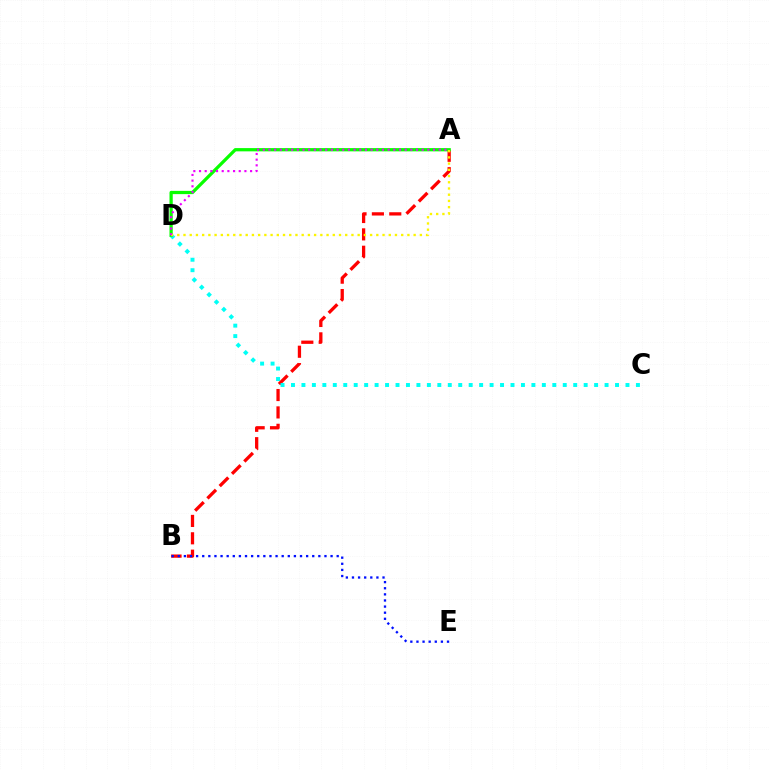{('A', 'B'): [{'color': '#ff0000', 'line_style': 'dashed', 'thickness': 2.36}], ('C', 'D'): [{'color': '#00fff6', 'line_style': 'dotted', 'thickness': 2.84}], ('A', 'D'): [{'color': '#08ff00', 'line_style': 'solid', 'thickness': 2.34}, {'color': '#fcf500', 'line_style': 'dotted', 'thickness': 1.69}, {'color': '#ee00ff', 'line_style': 'dotted', 'thickness': 1.54}], ('B', 'E'): [{'color': '#0010ff', 'line_style': 'dotted', 'thickness': 1.66}]}